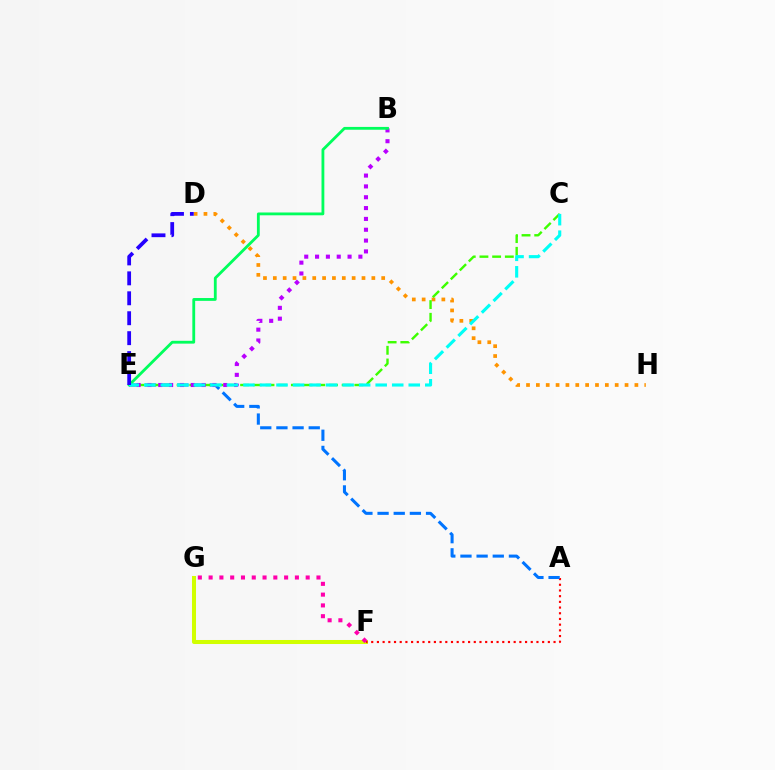{('F', 'G'): [{'color': '#d1ff00', 'line_style': 'solid', 'thickness': 2.9}, {'color': '#ff00ac', 'line_style': 'dotted', 'thickness': 2.93}], ('A', 'F'): [{'color': '#ff0000', 'line_style': 'dotted', 'thickness': 1.55}], ('A', 'E'): [{'color': '#0074ff', 'line_style': 'dashed', 'thickness': 2.19}], ('D', 'H'): [{'color': '#ff9400', 'line_style': 'dotted', 'thickness': 2.68}], ('C', 'E'): [{'color': '#3dff00', 'line_style': 'dashed', 'thickness': 1.72}, {'color': '#00fff6', 'line_style': 'dashed', 'thickness': 2.25}], ('B', 'E'): [{'color': '#b900ff', 'line_style': 'dotted', 'thickness': 2.94}, {'color': '#00ff5c', 'line_style': 'solid', 'thickness': 2.03}], ('D', 'E'): [{'color': '#2500ff', 'line_style': 'dashed', 'thickness': 2.71}]}